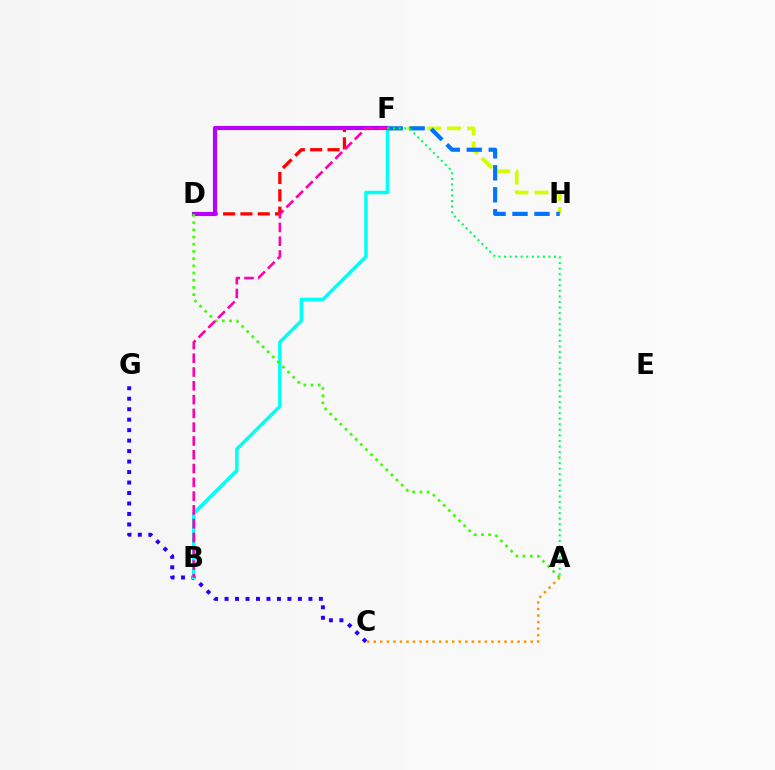{('D', 'F'): [{'color': '#ff0000', 'line_style': 'dashed', 'thickness': 2.35}, {'color': '#b900ff', 'line_style': 'solid', 'thickness': 2.98}], ('A', 'C'): [{'color': '#ff9400', 'line_style': 'dotted', 'thickness': 1.78}], ('C', 'G'): [{'color': '#2500ff', 'line_style': 'dotted', 'thickness': 2.85}], ('B', 'F'): [{'color': '#00fff6', 'line_style': 'solid', 'thickness': 2.53}, {'color': '#ff00ac', 'line_style': 'dashed', 'thickness': 1.87}], ('A', 'D'): [{'color': '#3dff00', 'line_style': 'dotted', 'thickness': 1.96}], ('F', 'H'): [{'color': '#d1ff00', 'line_style': 'dashed', 'thickness': 2.7}, {'color': '#0074ff', 'line_style': 'dashed', 'thickness': 2.99}], ('A', 'F'): [{'color': '#00ff5c', 'line_style': 'dotted', 'thickness': 1.51}]}